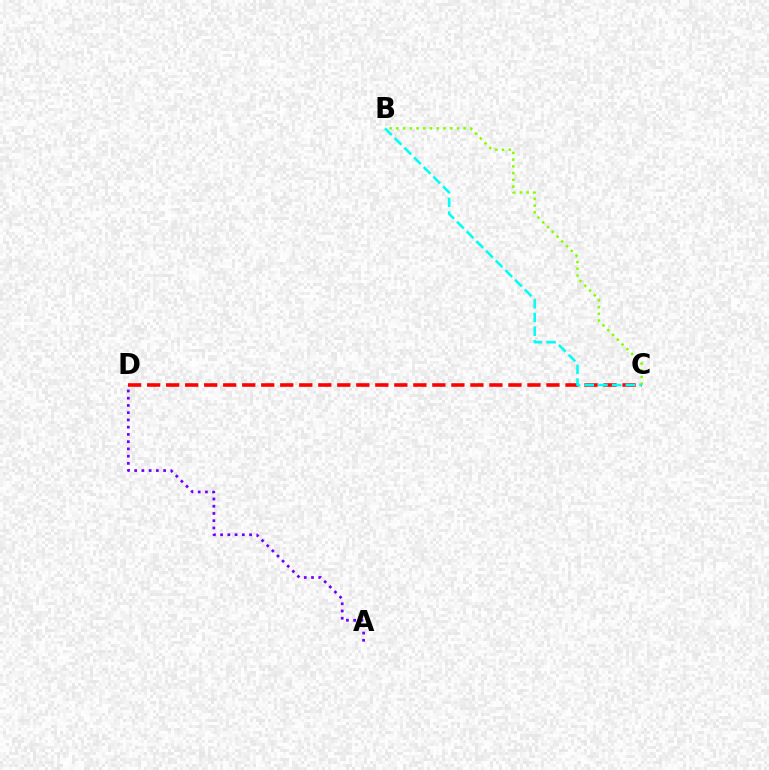{('C', 'D'): [{'color': '#ff0000', 'line_style': 'dashed', 'thickness': 2.58}], ('B', 'C'): [{'color': '#84ff00', 'line_style': 'dotted', 'thickness': 1.83}, {'color': '#00fff6', 'line_style': 'dashed', 'thickness': 1.86}], ('A', 'D'): [{'color': '#7200ff', 'line_style': 'dotted', 'thickness': 1.97}]}